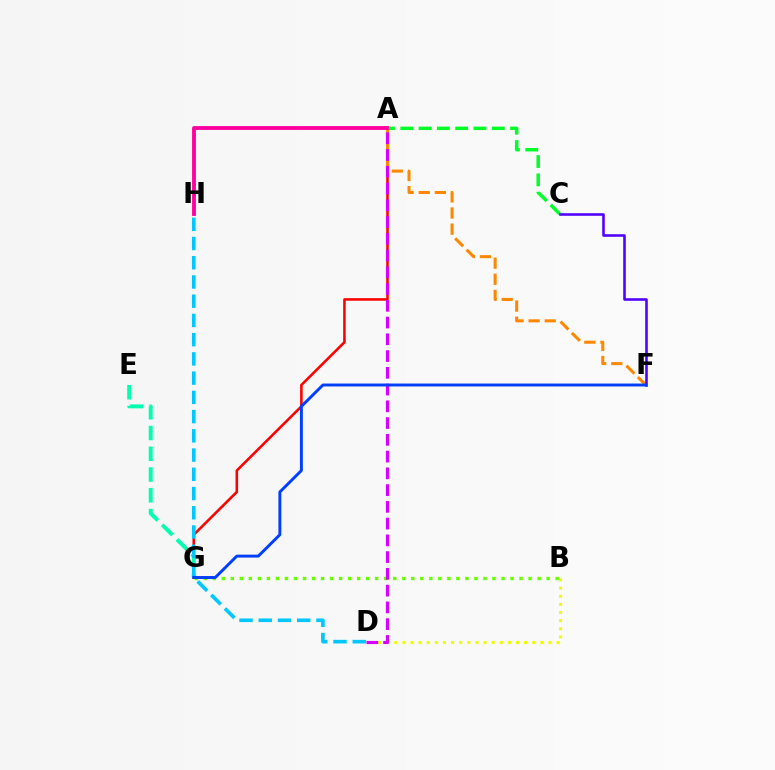{('A', 'G'): [{'color': '#ff0000', 'line_style': 'solid', 'thickness': 1.85}], ('B', 'D'): [{'color': '#eeff00', 'line_style': 'dotted', 'thickness': 2.2}], ('A', 'C'): [{'color': '#00ff27', 'line_style': 'dashed', 'thickness': 2.49}], ('E', 'G'): [{'color': '#00ffaf', 'line_style': 'dashed', 'thickness': 2.82}], ('B', 'G'): [{'color': '#66ff00', 'line_style': 'dotted', 'thickness': 2.45}], ('A', 'F'): [{'color': '#ff8800', 'line_style': 'dashed', 'thickness': 2.19}], ('A', 'H'): [{'color': '#ff00a0', 'line_style': 'solid', 'thickness': 2.77}], ('D', 'H'): [{'color': '#00c7ff', 'line_style': 'dashed', 'thickness': 2.61}], ('A', 'D'): [{'color': '#d600ff', 'line_style': 'dashed', 'thickness': 2.28}], ('C', 'F'): [{'color': '#4f00ff', 'line_style': 'solid', 'thickness': 1.85}], ('F', 'G'): [{'color': '#003fff', 'line_style': 'solid', 'thickness': 2.11}]}